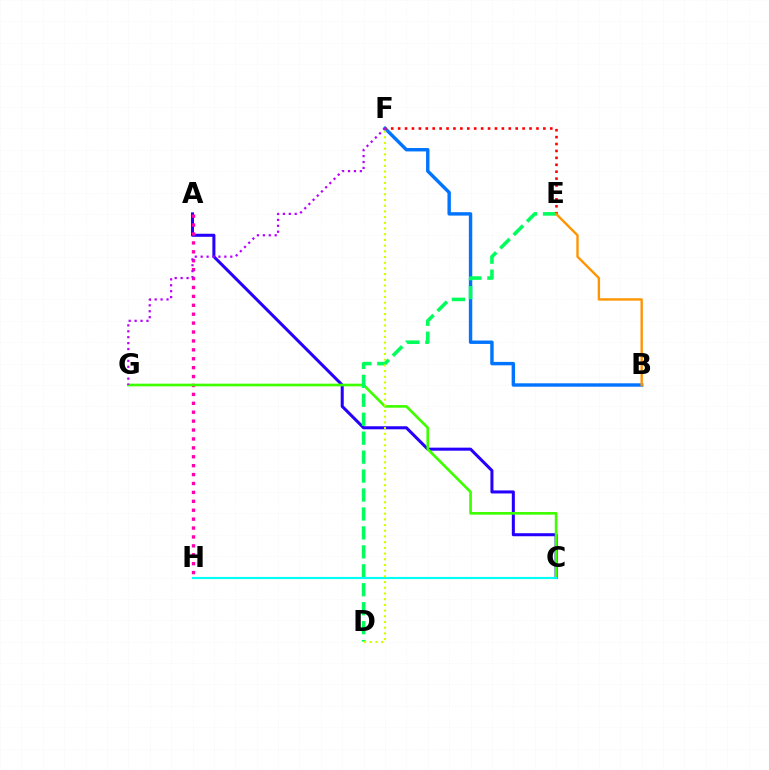{('A', 'C'): [{'color': '#2500ff', 'line_style': 'solid', 'thickness': 2.19}], ('B', 'F'): [{'color': '#0074ff', 'line_style': 'solid', 'thickness': 2.45}], ('A', 'H'): [{'color': '#ff00ac', 'line_style': 'dotted', 'thickness': 2.42}], ('C', 'G'): [{'color': '#3dff00', 'line_style': 'solid', 'thickness': 1.91}], ('D', 'E'): [{'color': '#00ff5c', 'line_style': 'dashed', 'thickness': 2.57}], ('C', 'H'): [{'color': '#00fff6', 'line_style': 'solid', 'thickness': 1.55}], ('D', 'F'): [{'color': '#d1ff00', 'line_style': 'dotted', 'thickness': 1.55}], ('E', 'F'): [{'color': '#ff0000', 'line_style': 'dotted', 'thickness': 1.88}], ('B', 'E'): [{'color': '#ff9400', 'line_style': 'solid', 'thickness': 1.7}], ('F', 'G'): [{'color': '#b900ff', 'line_style': 'dotted', 'thickness': 1.61}]}